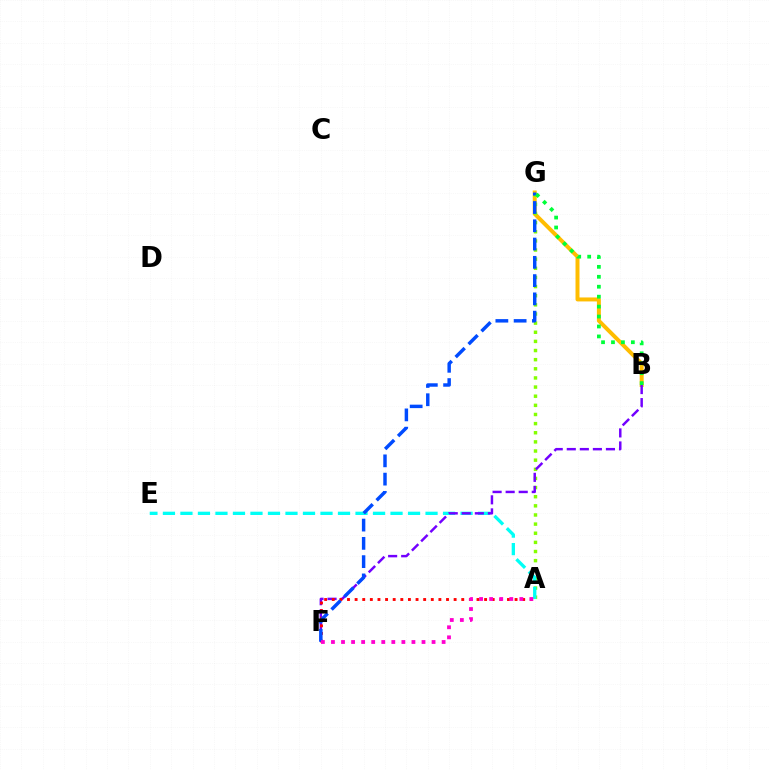{('B', 'G'): [{'color': '#ffbd00', 'line_style': 'solid', 'thickness': 2.86}, {'color': '#00ff39', 'line_style': 'dotted', 'thickness': 2.7}], ('A', 'G'): [{'color': '#84ff00', 'line_style': 'dotted', 'thickness': 2.48}], ('A', 'E'): [{'color': '#00fff6', 'line_style': 'dashed', 'thickness': 2.38}], ('B', 'F'): [{'color': '#7200ff', 'line_style': 'dashed', 'thickness': 1.77}], ('A', 'F'): [{'color': '#ff0000', 'line_style': 'dotted', 'thickness': 2.07}, {'color': '#ff00cf', 'line_style': 'dotted', 'thickness': 2.73}], ('F', 'G'): [{'color': '#004bff', 'line_style': 'dashed', 'thickness': 2.48}]}